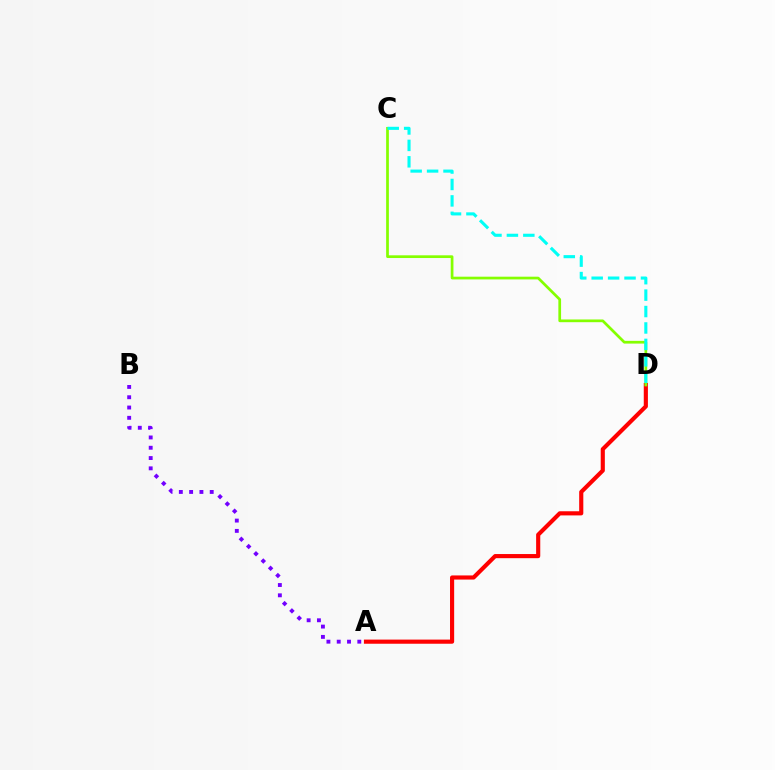{('A', 'D'): [{'color': '#ff0000', 'line_style': 'solid', 'thickness': 2.98}], ('A', 'B'): [{'color': '#7200ff', 'line_style': 'dotted', 'thickness': 2.8}], ('C', 'D'): [{'color': '#84ff00', 'line_style': 'solid', 'thickness': 1.96}, {'color': '#00fff6', 'line_style': 'dashed', 'thickness': 2.23}]}